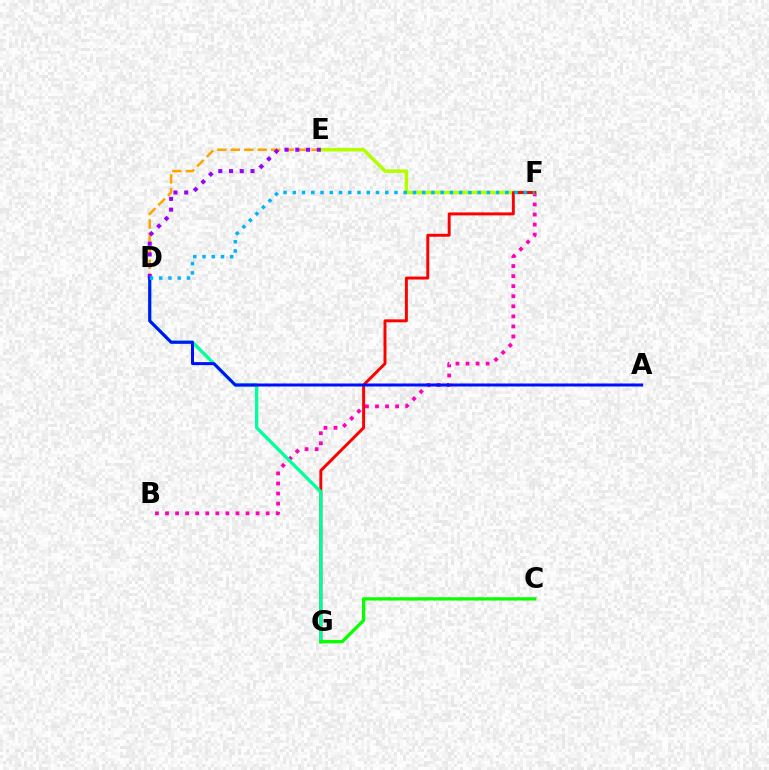{('B', 'F'): [{'color': '#ff00bd', 'line_style': 'dotted', 'thickness': 2.73}], ('D', 'E'): [{'color': '#ffa500', 'line_style': 'dashed', 'thickness': 1.83}, {'color': '#9b00ff', 'line_style': 'dotted', 'thickness': 2.92}], ('E', 'F'): [{'color': '#b3ff00', 'line_style': 'solid', 'thickness': 2.53}], ('F', 'G'): [{'color': '#ff0000', 'line_style': 'solid', 'thickness': 2.12}], ('D', 'G'): [{'color': '#00ff9d', 'line_style': 'solid', 'thickness': 2.38}], ('A', 'D'): [{'color': '#0010ff', 'line_style': 'solid', 'thickness': 2.17}], ('C', 'G'): [{'color': '#08ff00', 'line_style': 'solid', 'thickness': 2.36}], ('D', 'F'): [{'color': '#00b5ff', 'line_style': 'dotted', 'thickness': 2.51}]}